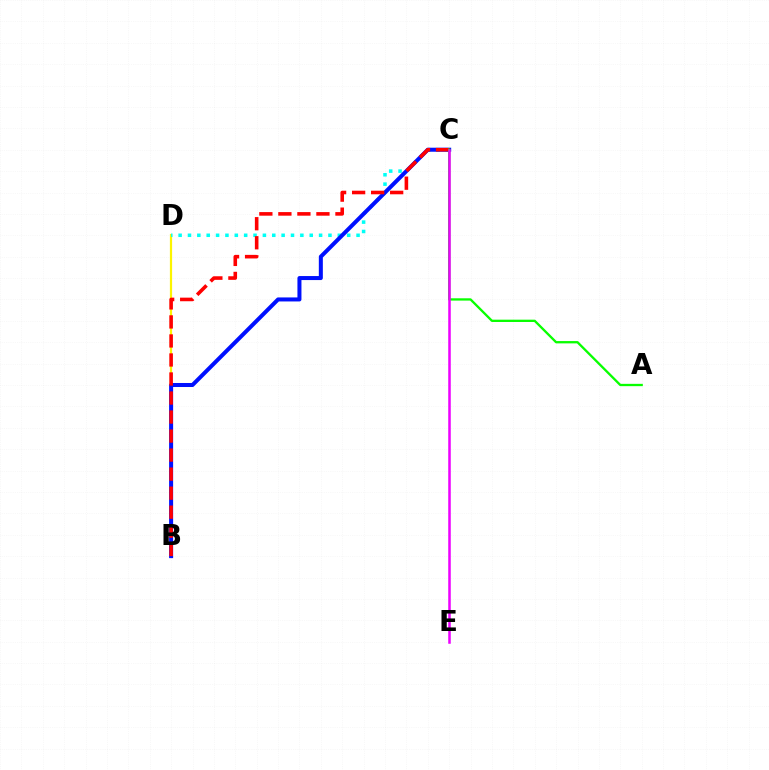{('B', 'D'): [{'color': '#fcf500', 'line_style': 'solid', 'thickness': 1.59}], ('C', 'D'): [{'color': '#00fff6', 'line_style': 'dotted', 'thickness': 2.54}], ('B', 'C'): [{'color': '#0010ff', 'line_style': 'solid', 'thickness': 2.89}, {'color': '#ff0000', 'line_style': 'dashed', 'thickness': 2.58}], ('A', 'C'): [{'color': '#08ff00', 'line_style': 'solid', 'thickness': 1.66}], ('C', 'E'): [{'color': '#ee00ff', 'line_style': 'solid', 'thickness': 1.82}]}